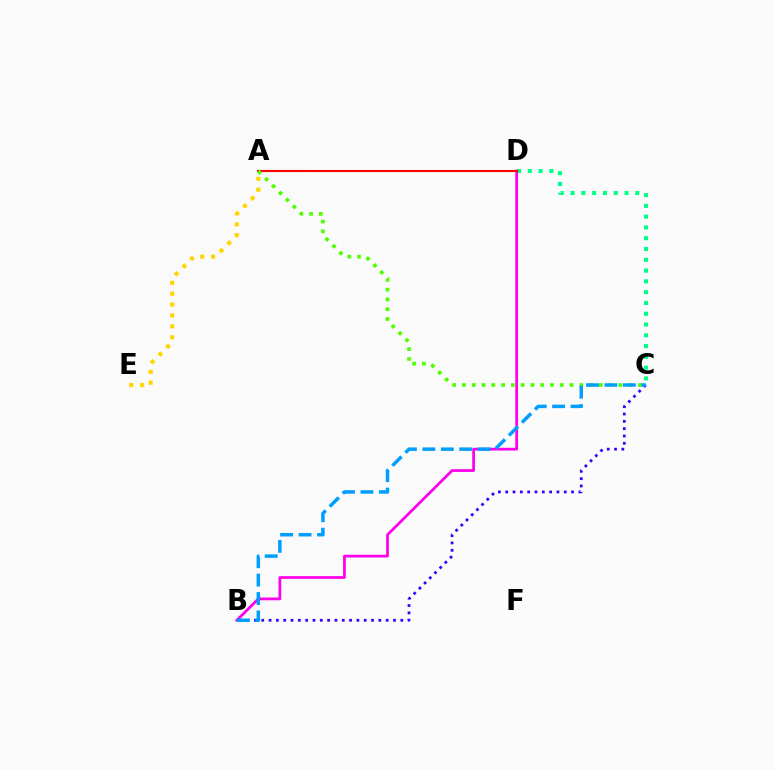{('C', 'D'): [{'color': '#00ff86', 'line_style': 'dotted', 'thickness': 2.93}], ('B', 'D'): [{'color': '#ff00ed', 'line_style': 'solid', 'thickness': 1.98}], ('B', 'C'): [{'color': '#3700ff', 'line_style': 'dotted', 'thickness': 1.99}, {'color': '#009eff', 'line_style': 'dashed', 'thickness': 2.5}], ('A', 'D'): [{'color': '#ff0000', 'line_style': 'solid', 'thickness': 1.53}], ('A', 'C'): [{'color': '#4fff00', 'line_style': 'dotted', 'thickness': 2.66}], ('A', 'E'): [{'color': '#ffd500', 'line_style': 'dotted', 'thickness': 2.96}]}